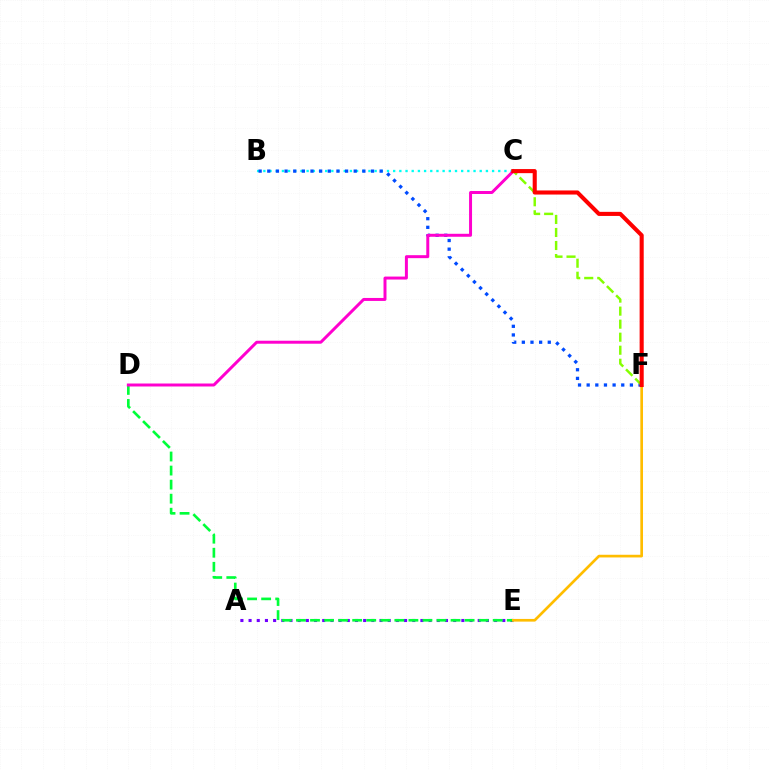{('A', 'E'): [{'color': '#7200ff', 'line_style': 'dotted', 'thickness': 2.22}], ('D', 'E'): [{'color': '#00ff39', 'line_style': 'dashed', 'thickness': 1.91}], ('E', 'F'): [{'color': '#ffbd00', 'line_style': 'solid', 'thickness': 1.93}], ('B', 'C'): [{'color': '#00fff6', 'line_style': 'dotted', 'thickness': 1.68}], ('B', 'F'): [{'color': '#004bff', 'line_style': 'dotted', 'thickness': 2.35}], ('C', 'F'): [{'color': '#84ff00', 'line_style': 'dashed', 'thickness': 1.77}, {'color': '#ff0000', 'line_style': 'solid', 'thickness': 2.94}], ('C', 'D'): [{'color': '#ff00cf', 'line_style': 'solid', 'thickness': 2.14}]}